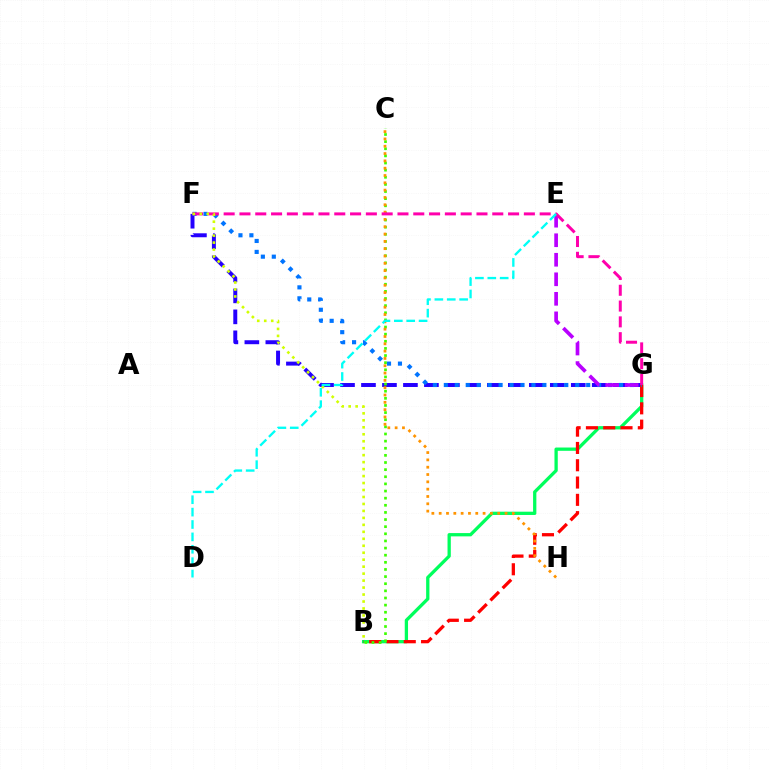{('B', 'G'): [{'color': '#00ff5c', 'line_style': 'solid', 'thickness': 2.37}, {'color': '#ff0000', 'line_style': 'dashed', 'thickness': 2.35}], ('F', 'G'): [{'color': '#2500ff', 'line_style': 'dashed', 'thickness': 2.85}, {'color': '#0074ff', 'line_style': 'dotted', 'thickness': 2.97}, {'color': '#ff00ac', 'line_style': 'dashed', 'thickness': 2.15}], ('B', 'C'): [{'color': '#3dff00', 'line_style': 'dotted', 'thickness': 1.94}], ('C', 'H'): [{'color': '#ff9400', 'line_style': 'dotted', 'thickness': 1.99}], ('E', 'G'): [{'color': '#b900ff', 'line_style': 'dashed', 'thickness': 2.65}], ('B', 'F'): [{'color': '#d1ff00', 'line_style': 'dotted', 'thickness': 1.89}], ('D', 'E'): [{'color': '#00fff6', 'line_style': 'dashed', 'thickness': 1.68}]}